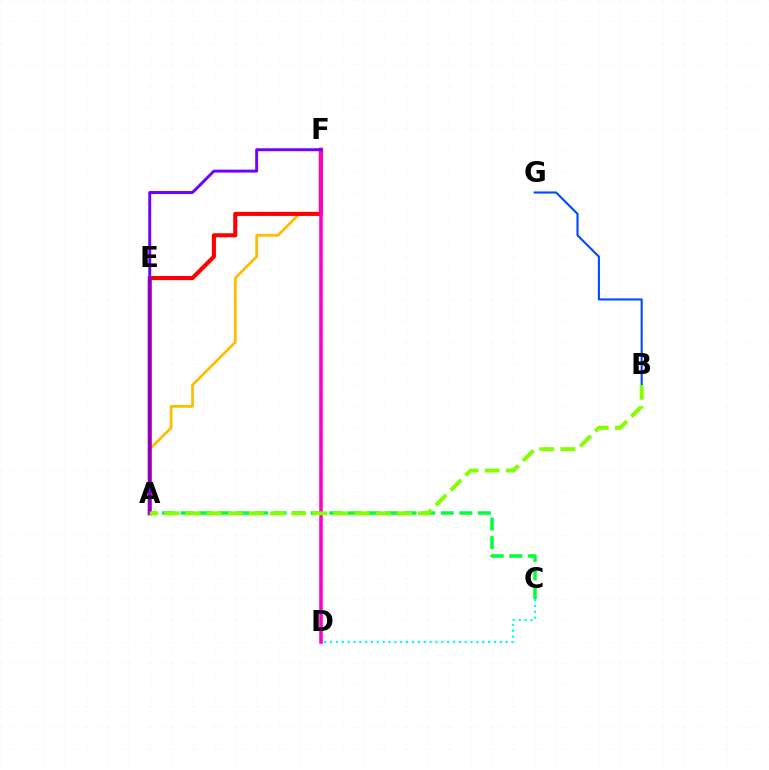{('A', 'F'): [{'color': '#ffbd00', 'line_style': 'solid', 'thickness': 1.99}, {'color': '#ff0000', 'line_style': 'solid', 'thickness': 2.96}, {'color': '#7200ff', 'line_style': 'solid', 'thickness': 2.12}], ('A', 'C'): [{'color': '#00ff39', 'line_style': 'dashed', 'thickness': 2.52}], ('D', 'F'): [{'color': '#ff00cf', 'line_style': 'solid', 'thickness': 2.55}], ('B', 'G'): [{'color': '#004bff', 'line_style': 'solid', 'thickness': 1.52}], ('C', 'D'): [{'color': '#00fff6', 'line_style': 'dotted', 'thickness': 1.59}], ('A', 'B'): [{'color': '#84ff00', 'line_style': 'dashed', 'thickness': 2.87}]}